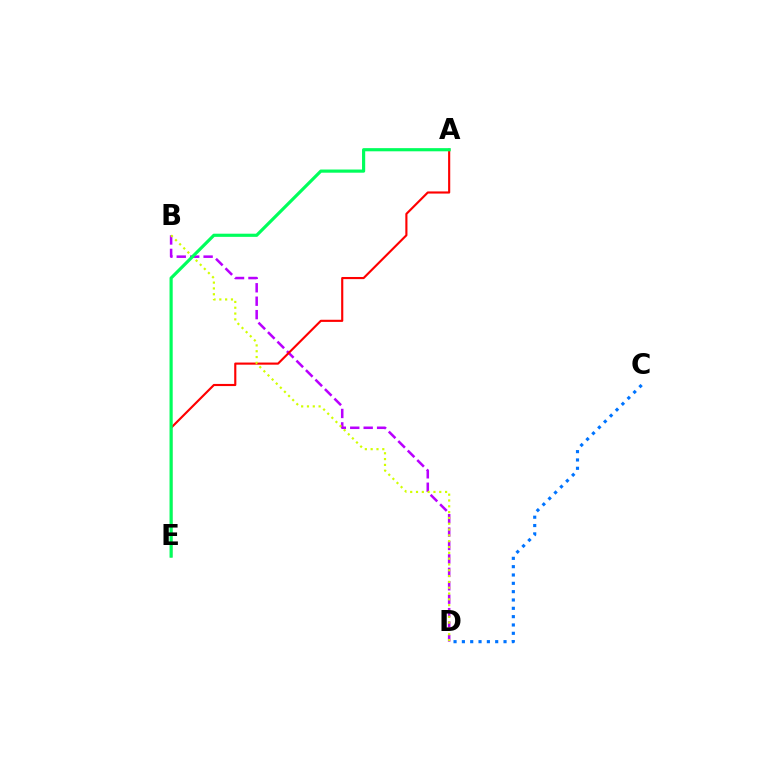{('B', 'D'): [{'color': '#b900ff', 'line_style': 'dashed', 'thickness': 1.82}, {'color': '#d1ff00', 'line_style': 'dotted', 'thickness': 1.58}], ('A', 'E'): [{'color': '#ff0000', 'line_style': 'solid', 'thickness': 1.54}, {'color': '#00ff5c', 'line_style': 'solid', 'thickness': 2.28}], ('C', 'D'): [{'color': '#0074ff', 'line_style': 'dotted', 'thickness': 2.26}]}